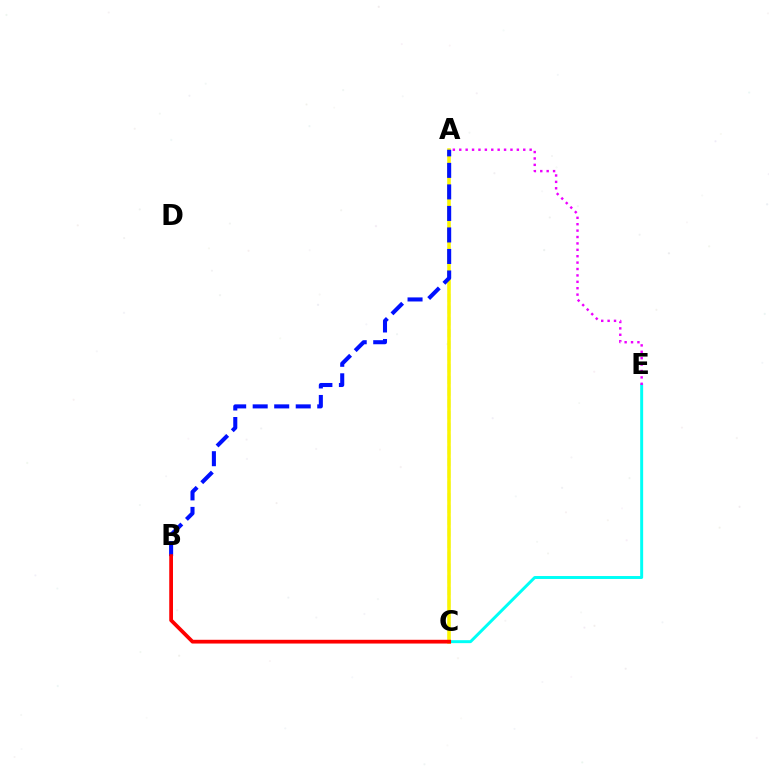{('C', 'E'): [{'color': '#00fff6', 'line_style': 'solid', 'thickness': 2.13}], ('A', 'C'): [{'color': '#08ff00', 'line_style': 'dashed', 'thickness': 1.59}, {'color': '#fcf500', 'line_style': 'solid', 'thickness': 2.54}], ('A', 'B'): [{'color': '#0010ff', 'line_style': 'dashed', 'thickness': 2.92}], ('B', 'C'): [{'color': '#ff0000', 'line_style': 'solid', 'thickness': 2.7}], ('A', 'E'): [{'color': '#ee00ff', 'line_style': 'dotted', 'thickness': 1.74}]}